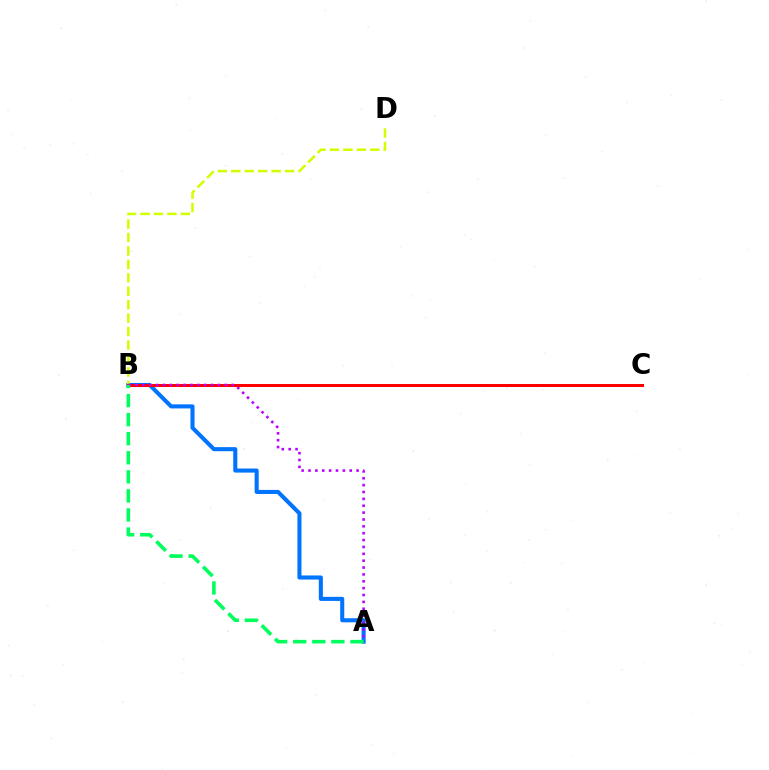{('A', 'B'): [{'color': '#0074ff', 'line_style': 'solid', 'thickness': 2.93}, {'color': '#b900ff', 'line_style': 'dotted', 'thickness': 1.87}, {'color': '#00ff5c', 'line_style': 'dashed', 'thickness': 2.59}], ('B', 'D'): [{'color': '#d1ff00', 'line_style': 'dashed', 'thickness': 1.83}], ('B', 'C'): [{'color': '#ff0000', 'line_style': 'solid', 'thickness': 2.17}]}